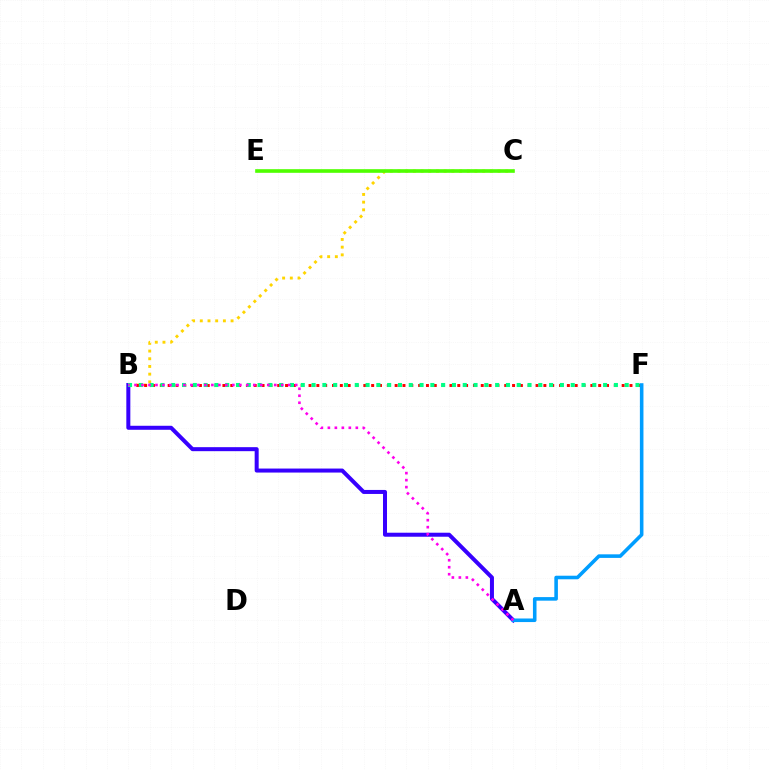{('B', 'C'): [{'color': '#ffd500', 'line_style': 'dotted', 'thickness': 2.09}], ('B', 'F'): [{'color': '#ff0000', 'line_style': 'dotted', 'thickness': 2.13}, {'color': '#00ff86', 'line_style': 'dotted', 'thickness': 2.93}], ('A', 'B'): [{'color': '#3700ff', 'line_style': 'solid', 'thickness': 2.89}, {'color': '#ff00ed', 'line_style': 'dotted', 'thickness': 1.9}], ('A', 'F'): [{'color': '#009eff', 'line_style': 'solid', 'thickness': 2.57}], ('C', 'E'): [{'color': '#4fff00', 'line_style': 'solid', 'thickness': 2.61}]}